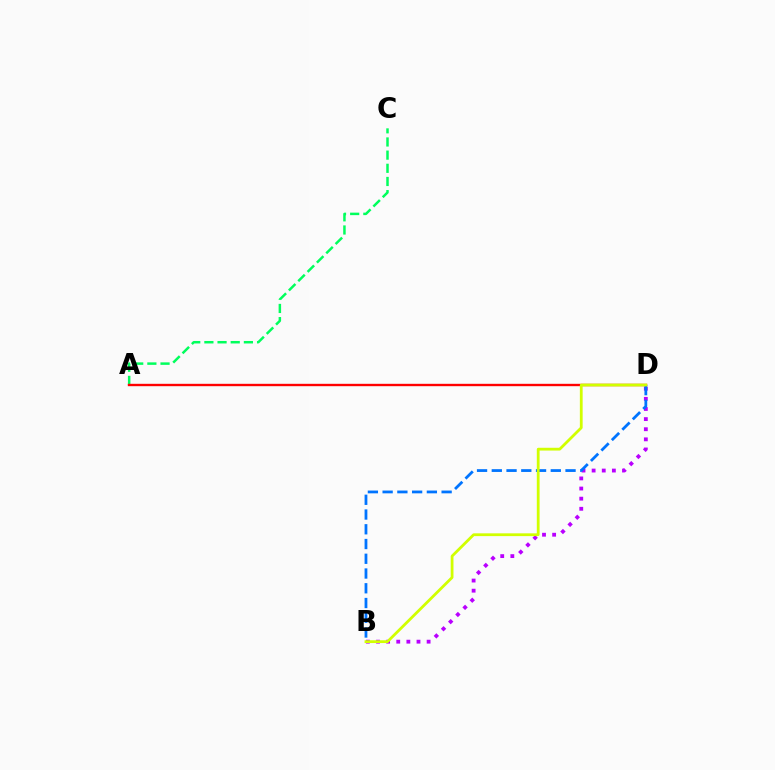{('B', 'D'): [{'color': '#b900ff', 'line_style': 'dotted', 'thickness': 2.75}, {'color': '#0074ff', 'line_style': 'dashed', 'thickness': 2.0}, {'color': '#d1ff00', 'line_style': 'solid', 'thickness': 2.0}], ('A', 'C'): [{'color': '#00ff5c', 'line_style': 'dashed', 'thickness': 1.79}], ('A', 'D'): [{'color': '#ff0000', 'line_style': 'solid', 'thickness': 1.7}]}